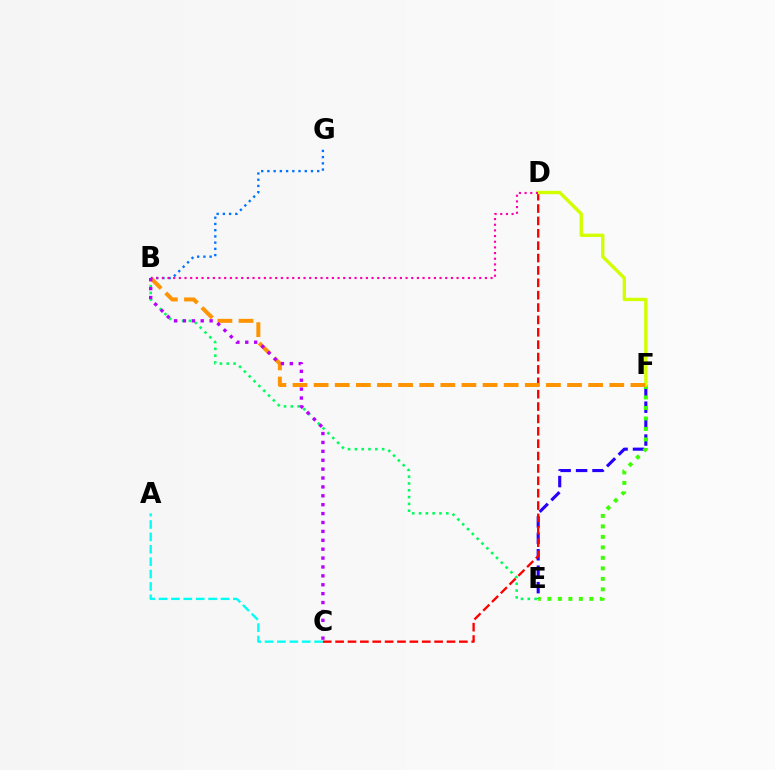{('B', 'G'): [{'color': '#0074ff', 'line_style': 'dotted', 'thickness': 1.69}], ('E', 'F'): [{'color': '#2500ff', 'line_style': 'dashed', 'thickness': 2.23}, {'color': '#3dff00', 'line_style': 'dotted', 'thickness': 2.85}], ('A', 'C'): [{'color': '#00fff6', 'line_style': 'dashed', 'thickness': 1.68}], ('C', 'D'): [{'color': '#ff0000', 'line_style': 'dashed', 'thickness': 1.68}], ('B', 'E'): [{'color': '#00ff5c', 'line_style': 'dotted', 'thickness': 1.85}], ('D', 'F'): [{'color': '#d1ff00', 'line_style': 'solid', 'thickness': 2.42}], ('B', 'F'): [{'color': '#ff9400', 'line_style': 'dashed', 'thickness': 2.87}], ('B', 'D'): [{'color': '#ff00ac', 'line_style': 'dotted', 'thickness': 1.54}], ('B', 'C'): [{'color': '#b900ff', 'line_style': 'dotted', 'thickness': 2.42}]}